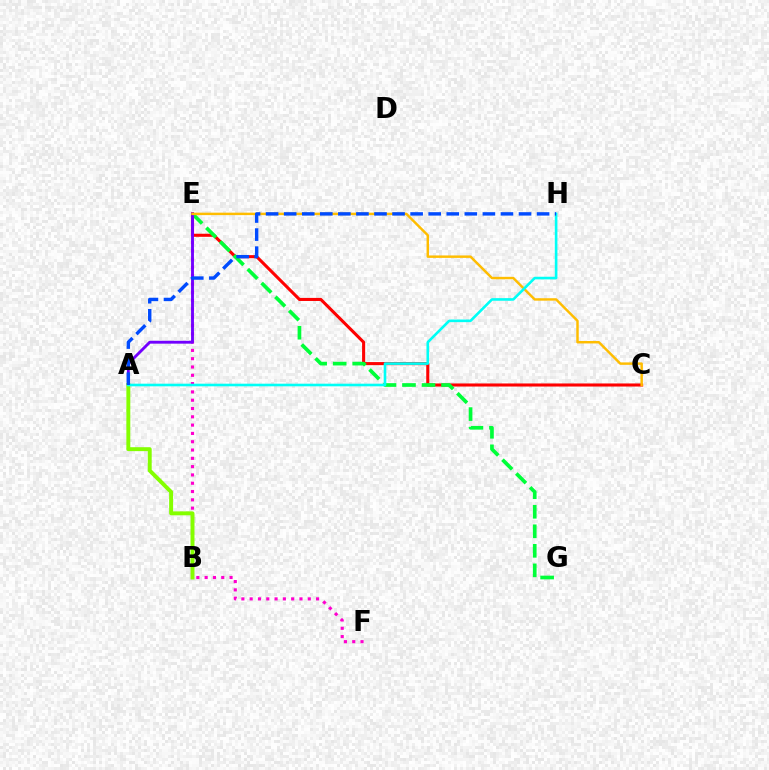{('C', 'E'): [{'color': '#ff0000', 'line_style': 'solid', 'thickness': 2.21}, {'color': '#ffbd00', 'line_style': 'solid', 'thickness': 1.76}], ('E', 'G'): [{'color': '#00ff39', 'line_style': 'dashed', 'thickness': 2.65}], ('E', 'F'): [{'color': '#ff00cf', 'line_style': 'dotted', 'thickness': 2.26}], ('A', 'E'): [{'color': '#7200ff', 'line_style': 'solid', 'thickness': 2.06}], ('A', 'B'): [{'color': '#84ff00', 'line_style': 'solid', 'thickness': 2.83}], ('A', 'H'): [{'color': '#00fff6', 'line_style': 'solid', 'thickness': 1.88}, {'color': '#004bff', 'line_style': 'dashed', 'thickness': 2.45}]}